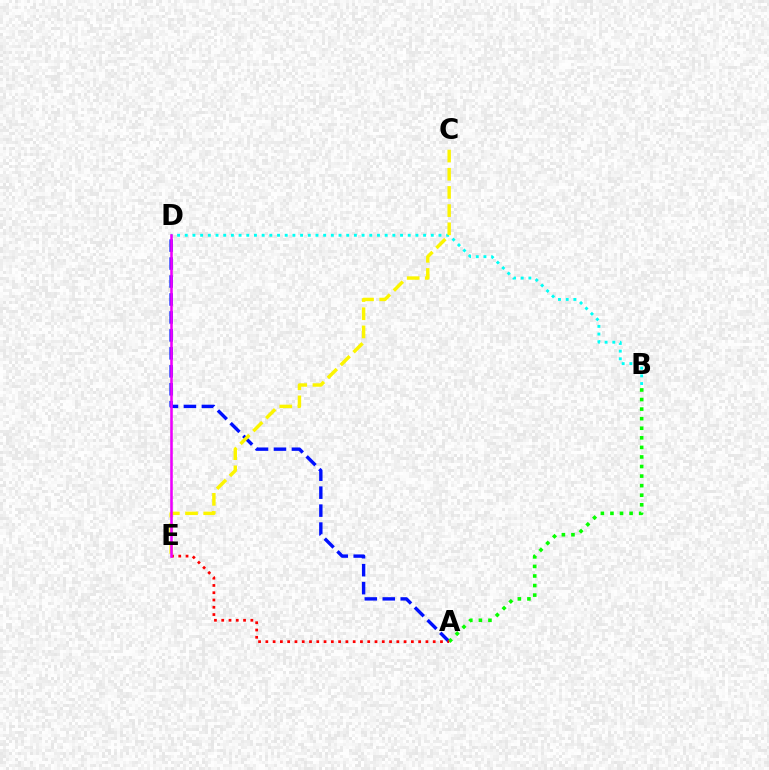{('B', 'D'): [{'color': '#00fff6', 'line_style': 'dotted', 'thickness': 2.09}], ('A', 'D'): [{'color': '#0010ff', 'line_style': 'dashed', 'thickness': 2.44}], ('C', 'E'): [{'color': '#fcf500', 'line_style': 'dashed', 'thickness': 2.47}], ('A', 'B'): [{'color': '#08ff00', 'line_style': 'dotted', 'thickness': 2.6}], ('A', 'E'): [{'color': '#ff0000', 'line_style': 'dotted', 'thickness': 1.98}], ('D', 'E'): [{'color': '#ee00ff', 'line_style': 'solid', 'thickness': 1.85}]}